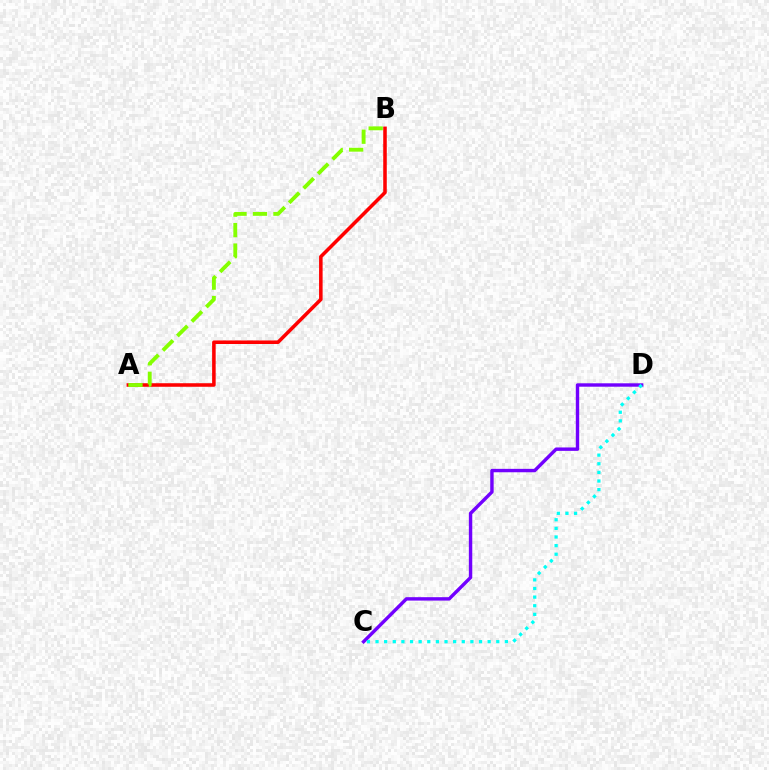{('C', 'D'): [{'color': '#7200ff', 'line_style': 'solid', 'thickness': 2.45}, {'color': '#00fff6', 'line_style': 'dotted', 'thickness': 2.34}], ('A', 'B'): [{'color': '#ff0000', 'line_style': 'solid', 'thickness': 2.55}, {'color': '#84ff00', 'line_style': 'dashed', 'thickness': 2.78}]}